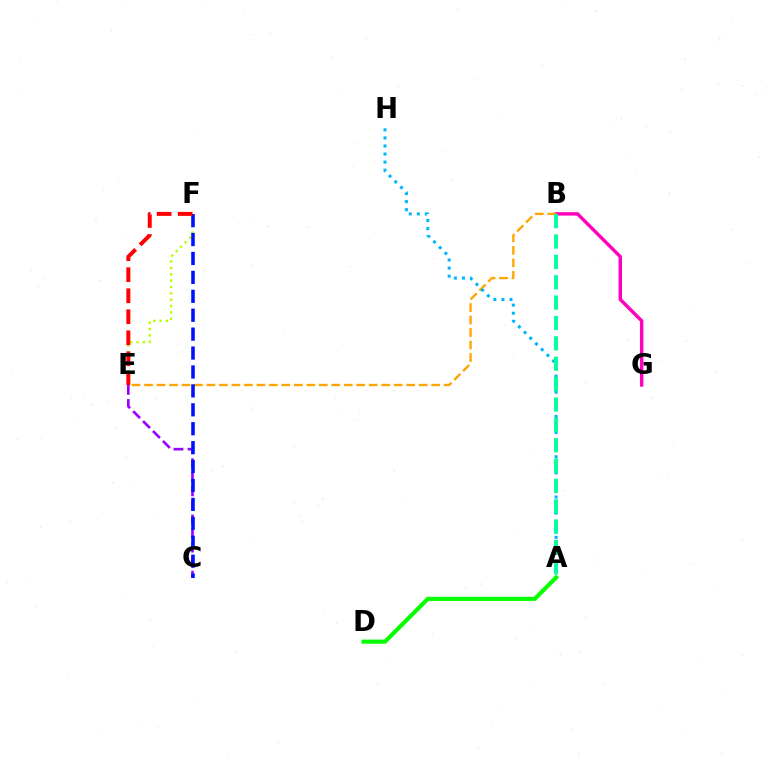{('B', 'G'): [{'color': '#ff00bd', 'line_style': 'solid', 'thickness': 2.46}], ('E', 'F'): [{'color': '#b3ff00', 'line_style': 'dotted', 'thickness': 1.72}, {'color': '#ff0000', 'line_style': 'dashed', 'thickness': 2.86}], ('B', 'E'): [{'color': '#ffa500', 'line_style': 'dashed', 'thickness': 1.7}], ('A', 'H'): [{'color': '#00b5ff', 'line_style': 'dotted', 'thickness': 2.19}], ('C', 'E'): [{'color': '#9b00ff', 'line_style': 'dashed', 'thickness': 1.91}], ('C', 'F'): [{'color': '#0010ff', 'line_style': 'dashed', 'thickness': 2.57}], ('A', 'D'): [{'color': '#08ff00', 'line_style': 'solid', 'thickness': 2.98}], ('A', 'B'): [{'color': '#00ff9d', 'line_style': 'dashed', 'thickness': 2.77}]}